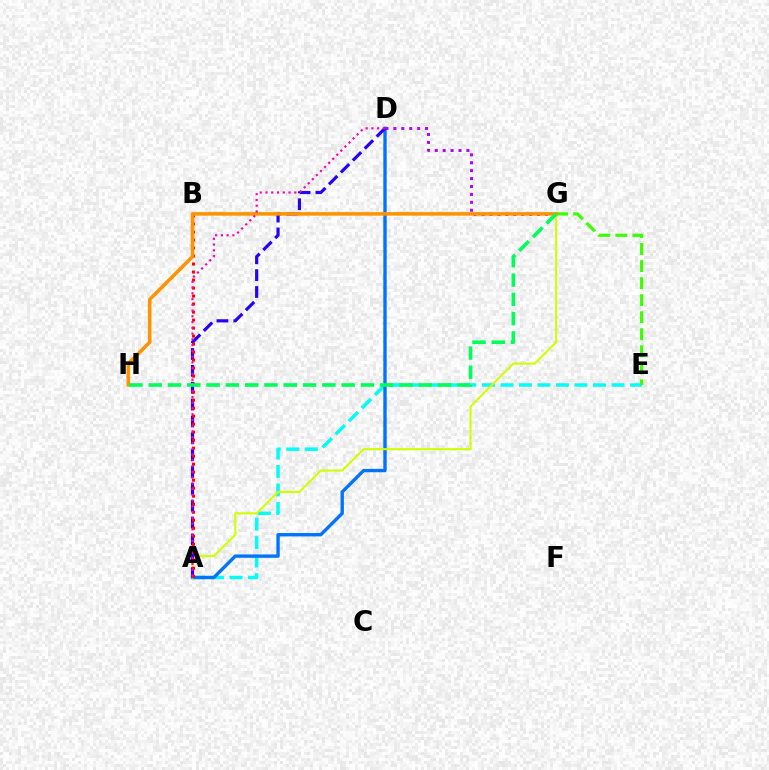{('A', 'E'): [{'color': '#00fff6', 'line_style': 'dashed', 'thickness': 2.52}], ('A', 'D'): [{'color': '#0074ff', 'line_style': 'solid', 'thickness': 2.43}, {'color': '#2500ff', 'line_style': 'dashed', 'thickness': 2.29}, {'color': '#ff00ac', 'line_style': 'dotted', 'thickness': 1.56}], ('A', 'G'): [{'color': '#d1ff00', 'line_style': 'solid', 'thickness': 1.5}], ('D', 'G'): [{'color': '#b900ff', 'line_style': 'dotted', 'thickness': 2.15}], ('A', 'B'): [{'color': '#ff0000', 'line_style': 'dotted', 'thickness': 2.18}], ('E', 'G'): [{'color': '#3dff00', 'line_style': 'dashed', 'thickness': 2.31}], ('G', 'H'): [{'color': '#ff9400', 'line_style': 'solid', 'thickness': 2.57}, {'color': '#00ff5c', 'line_style': 'dashed', 'thickness': 2.62}]}